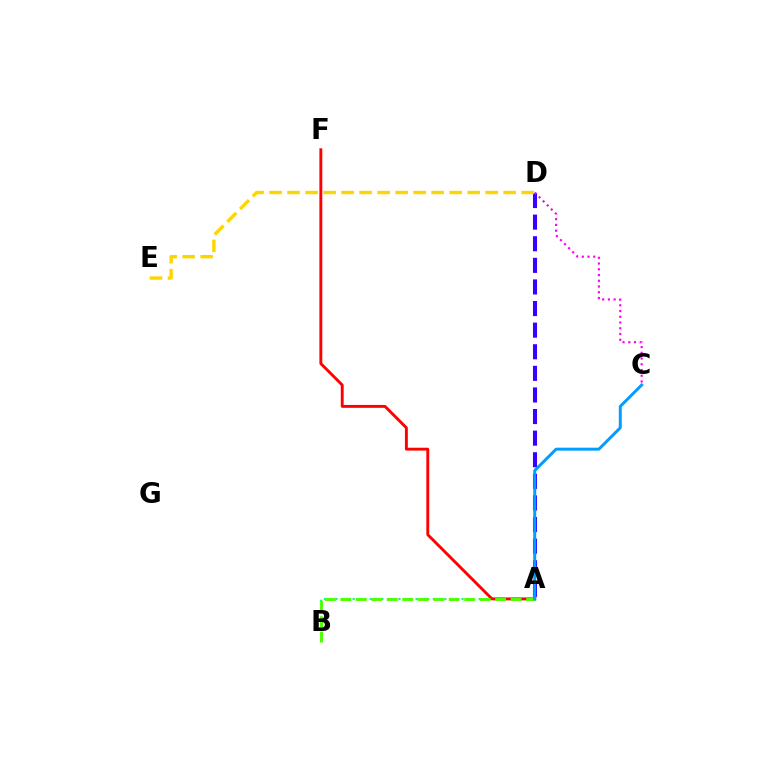{('A', 'B'): [{'color': '#00ff86', 'line_style': 'dotted', 'thickness': 1.56}, {'color': '#4fff00', 'line_style': 'dashed', 'thickness': 2.1}], ('A', 'F'): [{'color': '#ff0000', 'line_style': 'solid', 'thickness': 2.08}], ('A', 'D'): [{'color': '#3700ff', 'line_style': 'dashed', 'thickness': 2.93}], ('A', 'C'): [{'color': '#009eff', 'line_style': 'solid', 'thickness': 2.14}], ('C', 'D'): [{'color': '#ff00ed', 'line_style': 'dotted', 'thickness': 1.56}], ('D', 'E'): [{'color': '#ffd500', 'line_style': 'dashed', 'thickness': 2.45}]}